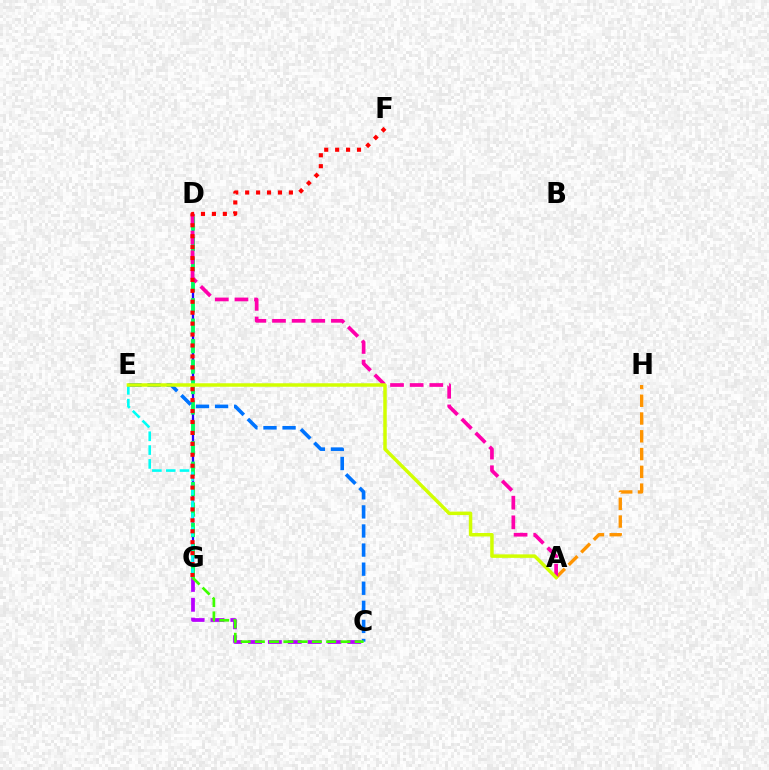{('D', 'G'): [{'color': '#2500ff', 'line_style': 'solid', 'thickness': 1.65}, {'color': '#00ff5c', 'line_style': 'dashed', 'thickness': 2.78}], ('A', 'H'): [{'color': '#ff9400', 'line_style': 'dashed', 'thickness': 2.41}], ('C', 'G'): [{'color': '#b900ff', 'line_style': 'dashed', 'thickness': 2.7}, {'color': '#3dff00', 'line_style': 'dashed', 'thickness': 1.94}], ('C', 'E'): [{'color': '#0074ff', 'line_style': 'dashed', 'thickness': 2.59}], ('A', 'D'): [{'color': '#ff00ac', 'line_style': 'dashed', 'thickness': 2.67}], ('E', 'G'): [{'color': '#00fff6', 'line_style': 'dashed', 'thickness': 1.88}], ('F', 'G'): [{'color': '#ff0000', 'line_style': 'dotted', 'thickness': 2.97}], ('A', 'E'): [{'color': '#d1ff00', 'line_style': 'solid', 'thickness': 2.51}]}